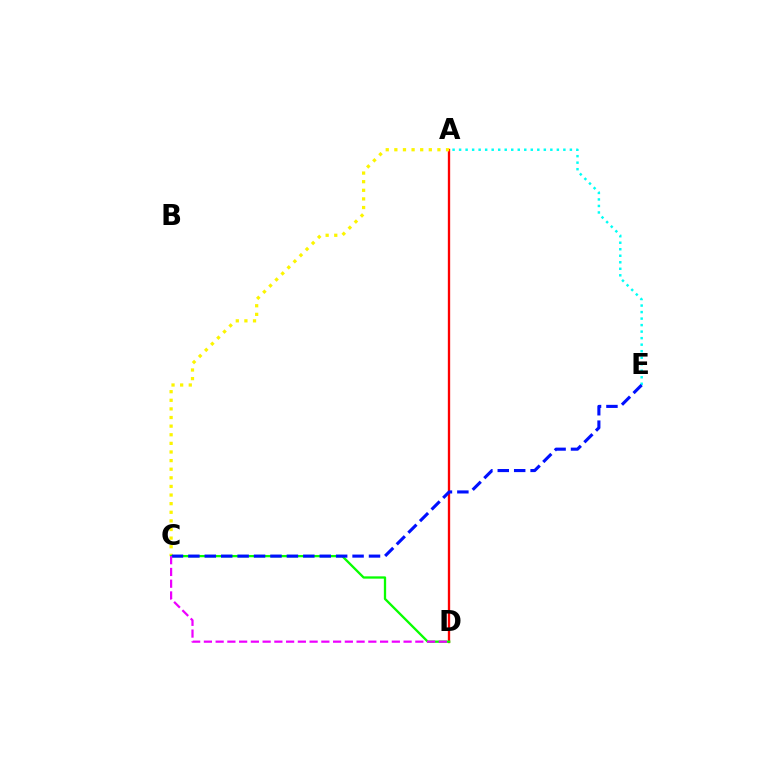{('A', 'D'): [{'color': '#ff0000', 'line_style': 'solid', 'thickness': 1.68}], ('A', 'C'): [{'color': '#fcf500', 'line_style': 'dotted', 'thickness': 2.34}], ('A', 'E'): [{'color': '#00fff6', 'line_style': 'dotted', 'thickness': 1.77}], ('C', 'D'): [{'color': '#08ff00', 'line_style': 'solid', 'thickness': 1.66}, {'color': '#ee00ff', 'line_style': 'dashed', 'thickness': 1.6}], ('C', 'E'): [{'color': '#0010ff', 'line_style': 'dashed', 'thickness': 2.23}]}